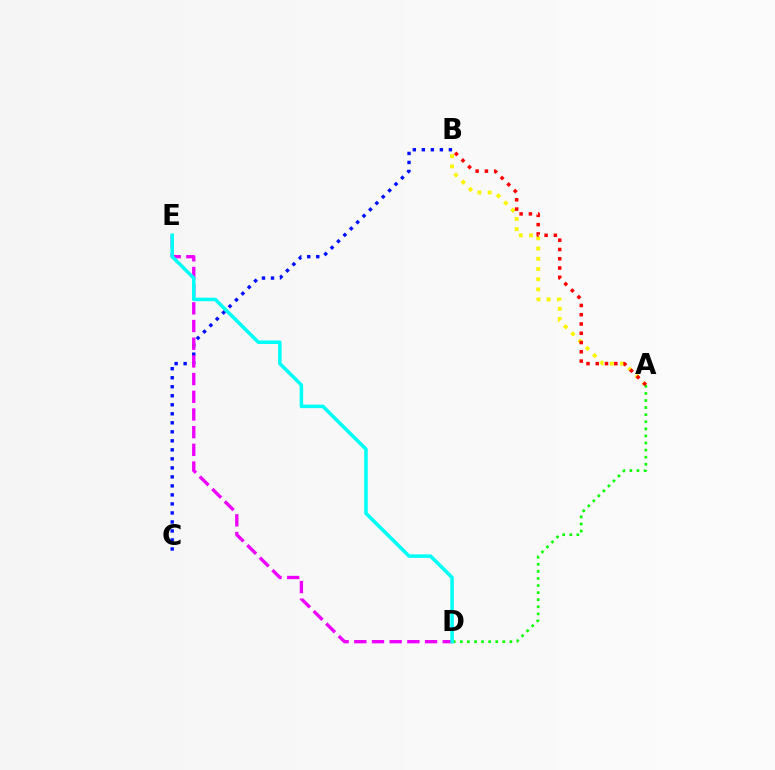{('A', 'B'): [{'color': '#fcf500', 'line_style': 'dotted', 'thickness': 2.78}, {'color': '#ff0000', 'line_style': 'dotted', 'thickness': 2.52}], ('A', 'D'): [{'color': '#08ff00', 'line_style': 'dotted', 'thickness': 1.92}], ('B', 'C'): [{'color': '#0010ff', 'line_style': 'dotted', 'thickness': 2.45}], ('D', 'E'): [{'color': '#ee00ff', 'line_style': 'dashed', 'thickness': 2.4}, {'color': '#00fff6', 'line_style': 'solid', 'thickness': 2.54}]}